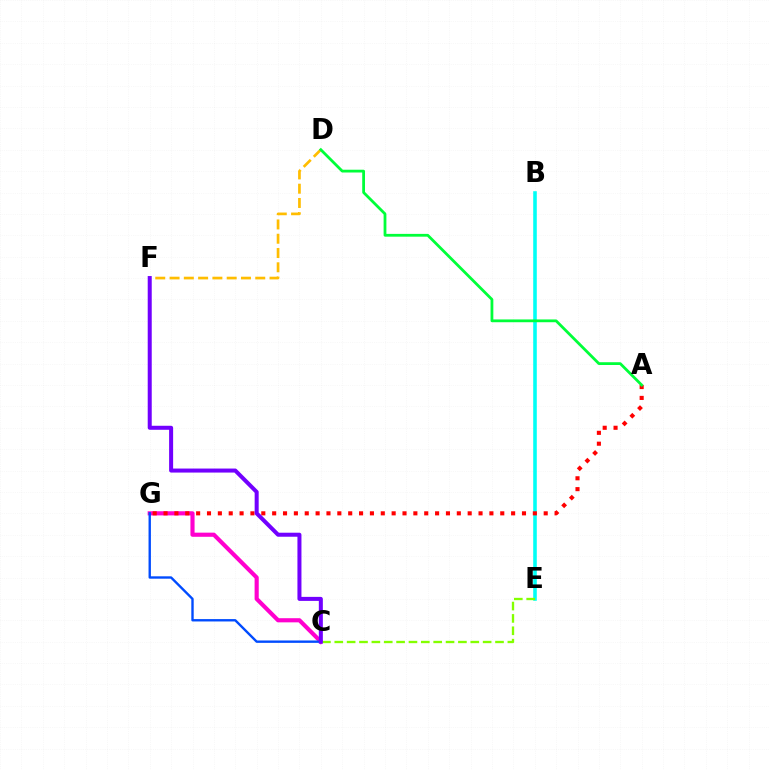{('C', 'G'): [{'color': '#ff00cf', 'line_style': 'solid', 'thickness': 2.98}, {'color': '#004bff', 'line_style': 'solid', 'thickness': 1.71}], ('D', 'F'): [{'color': '#ffbd00', 'line_style': 'dashed', 'thickness': 1.94}], ('B', 'E'): [{'color': '#00fff6', 'line_style': 'solid', 'thickness': 2.58}], ('A', 'G'): [{'color': '#ff0000', 'line_style': 'dotted', 'thickness': 2.95}], ('A', 'D'): [{'color': '#00ff39', 'line_style': 'solid', 'thickness': 2.01}], ('C', 'E'): [{'color': '#84ff00', 'line_style': 'dashed', 'thickness': 1.68}], ('C', 'F'): [{'color': '#7200ff', 'line_style': 'solid', 'thickness': 2.89}]}